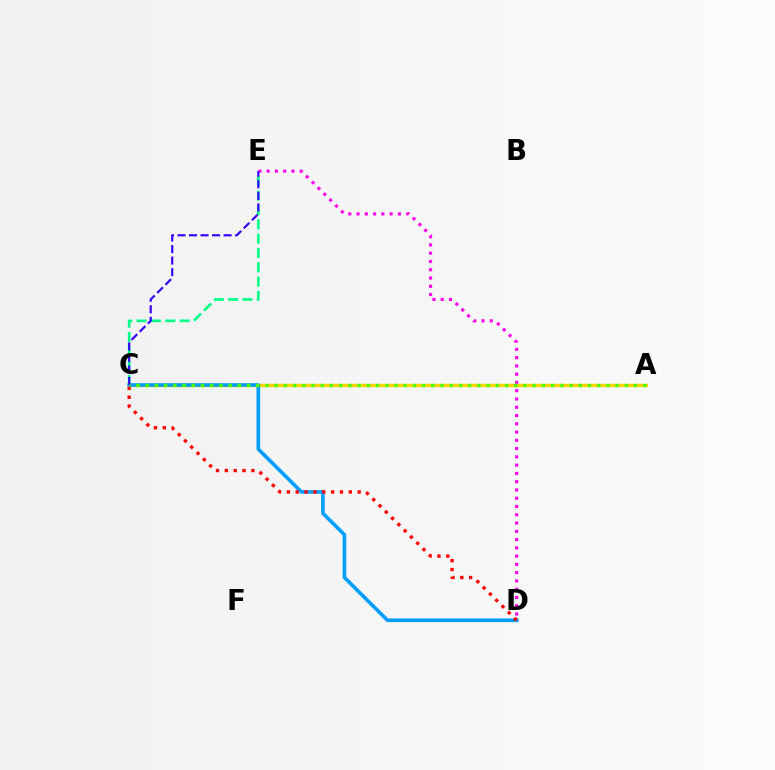{('C', 'E'): [{'color': '#00ff86', 'line_style': 'dashed', 'thickness': 1.95}, {'color': '#3700ff', 'line_style': 'dashed', 'thickness': 1.57}], ('D', 'E'): [{'color': '#ff00ed', 'line_style': 'dotted', 'thickness': 2.25}], ('A', 'C'): [{'color': '#ffd500', 'line_style': 'solid', 'thickness': 2.41}, {'color': '#4fff00', 'line_style': 'dotted', 'thickness': 2.5}], ('C', 'D'): [{'color': '#009eff', 'line_style': 'solid', 'thickness': 2.62}, {'color': '#ff0000', 'line_style': 'dotted', 'thickness': 2.41}]}